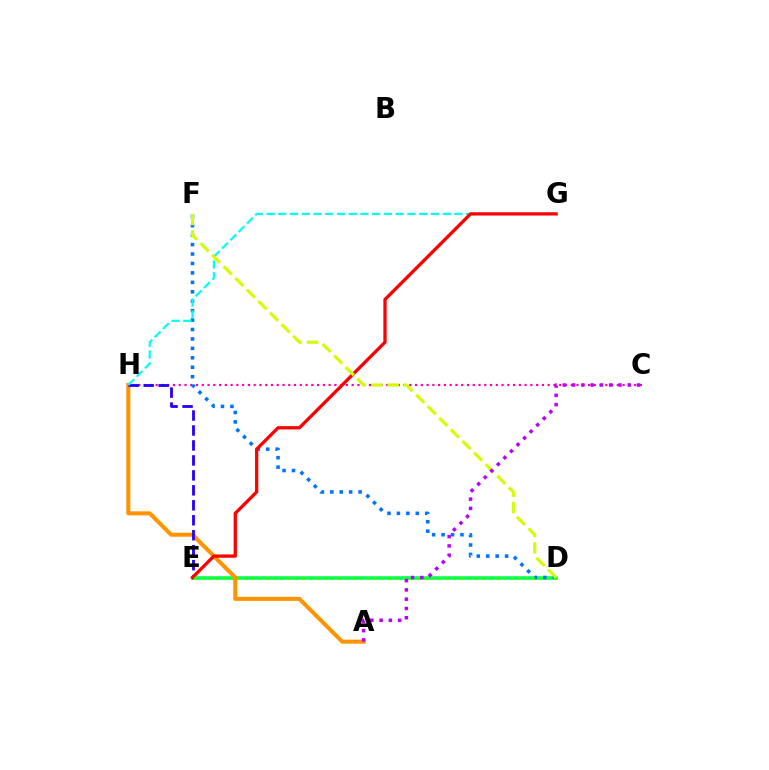{('D', 'E'): [{'color': '#00ff5c', 'line_style': 'solid', 'thickness': 2.56}, {'color': '#3dff00', 'line_style': 'dotted', 'thickness': 1.95}], ('A', 'H'): [{'color': '#ff9400', 'line_style': 'solid', 'thickness': 2.9}], ('C', 'H'): [{'color': '#ff00ac', 'line_style': 'dotted', 'thickness': 1.57}], ('E', 'H'): [{'color': '#2500ff', 'line_style': 'dashed', 'thickness': 2.03}], ('D', 'F'): [{'color': '#0074ff', 'line_style': 'dotted', 'thickness': 2.56}, {'color': '#d1ff00', 'line_style': 'dashed', 'thickness': 2.22}], ('G', 'H'): [{'color': '#00fff6', 'line_style': 'dashed', 'thickness': 1.59}], ('E', 'G'): [{'color': '#ff0000', 'line_style': 'solid', 'thickness': 2.37}], ('A', 'C'): [{'color': '#b900ff', 'line_style': 'dotted', 'thickness': 2.52}]}